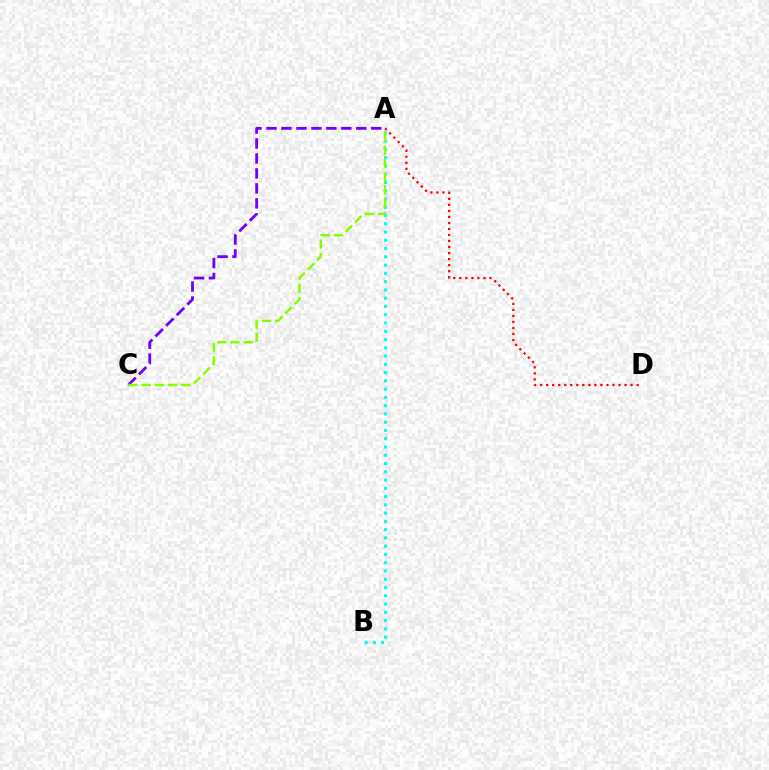{('A', 'D'): [{'color': '#ff0000', 'line_style': 'dotted', 'thickness': 1.64}], ('A', 'C'): [{'color': '#7200ff', 'line_style': 'dashed', 'thickness': 2.03}, {'color': '#84ff00', 'line_style': 'dashed', 'thickness': 1.8}], ('A', 'B'): [{'color': '#00fff6', 'line_style': 'dotted', 'thickness': 2.25}]}